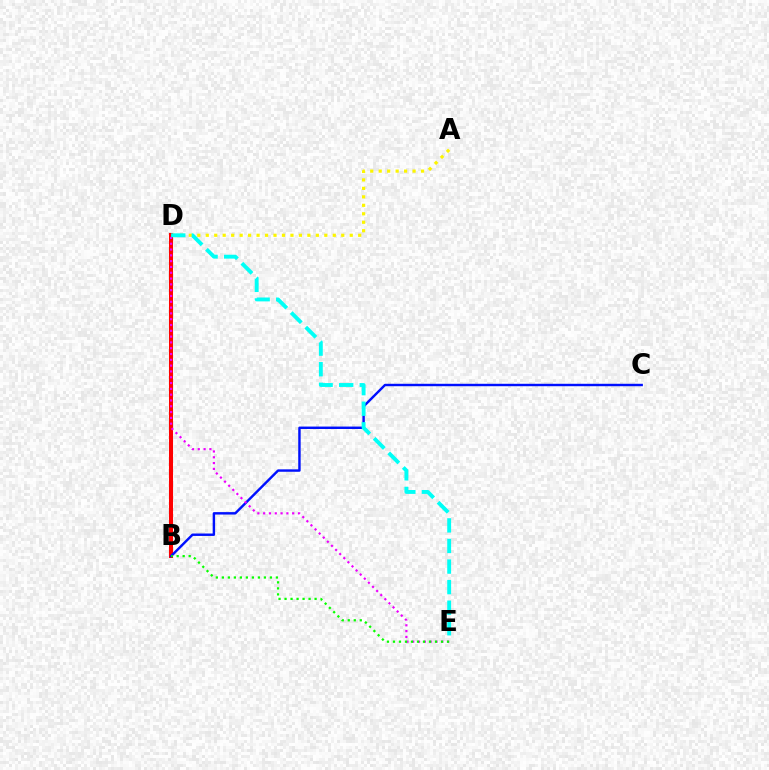{('B', 'D'): [{'color': '#ff0000', 'line_style': 'solid', 'thickness': 2.91}], ('A', 'D'): [{'color': '#fcf500', 'line_style': 'dotted', 'thickness': 2.3}], ('B', 'C'): [{'color': '#0010ff', 'line_style': 'solid', 'thickness': 1.75}], ('D', 'E'): [{'color': '#ee00ff', 'line_style': 'dotted', 'thickness': 1.58}, {'color': '#00fff6', 'line_style': 'dashed', 'thickness': 2.8}], ('B', 'E'): [{'color': '#08ff00', 'line_style': 'dotted', 'thickness': 1.63}]}